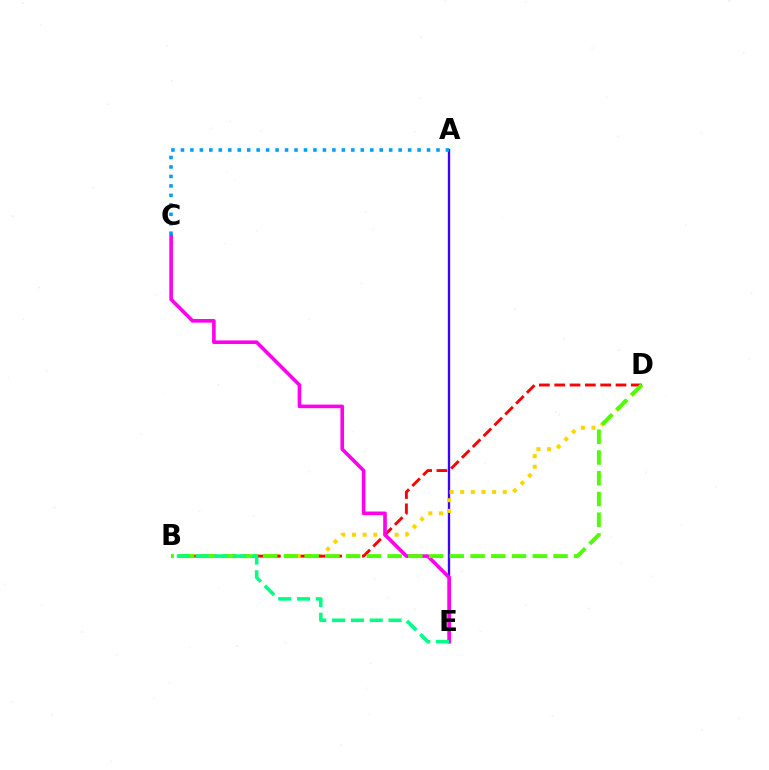{('A', 'E'): [{'color': '#3700ff', 'line_style': 'solid', 'thickness': 1.68}], ('B', 'D'): [{'color': '#ffd500', 'line_style': 'dotted', 'thickness': 2.89}, {'color': '#ff0000', 'line_style': 'dashed', 'thickness': 2.08}, {'color': '#4fff00', 'line_style': 'dashed', 'thickness': 2.82}], ('C', 'E'): [{'color': '#ff00ed', 'line_style': 'solid', 'thickness': 2.6}], ('B', 'E'): [{'color': '#00ff86', 'line_style': 'dashed', 'thickness': 2.56}], ('A', 'C'): [{'color': '#009eff', 'line_style': 'dotted', 'thickness': 2.57}]}